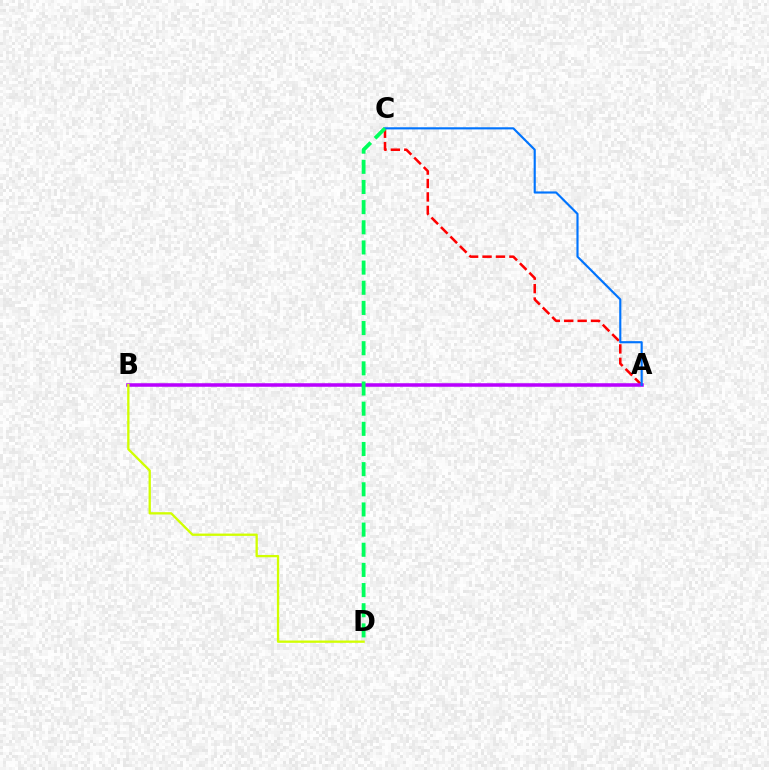{('A', 'C'): [{'color': '#ff0000', 'line_style': 'dashed', 'thickness': 1.82}, {'color': '#0074ff', 'line_style': 'solid', 'thickness': 1.54}], ('A', 'B'): [{'color': '#b900ff', 'line_style': 'solid', 'thickness': 2.54}], ('B', 'D'): [{'color': '#d1ff00', 'line_style': 'solid', 'thickness': 1.66}], ('C', 'D'): [{'color': '#00ff5c', 'line_style': 'dashed', 'thickness': 2.74}]}